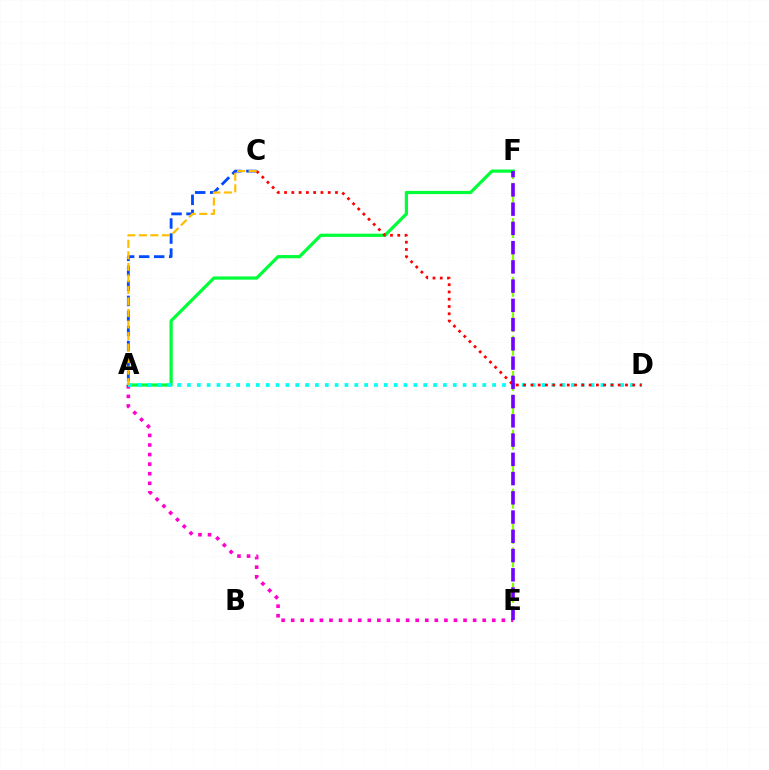{('A', 'C'): [{'color': '#004bff', 'line_style': 'dashed', 'thickness': 2.04}, {'color': '#ffbd00', 'line_style': 'dashed', 'thickness': 1.57}], ('A', 'F'): [{'color': '#00ff39', 'line_style': 'solid', 'thickness': 2.32}], ('A', 'E'): [{'color': '#ff00cf', 'line_style': 'dotted', 'thickness': 2.6}], ('A', 'D'): [{'color': '#00fff6', 'line_style': 'dotted', 'thickness': 2.67}], ('E', 'F'): [{'color': '#84ff00', 'line_style': 'dashed', 'thickness': 1.6}, {'color': '#7200ff', 'line_style': 'dashed', 'thickness': 2.61}], ('C', 'D'): [{'color': '#ff0000', 'line_style': 'dotted', 'thickness': 1.98}]}